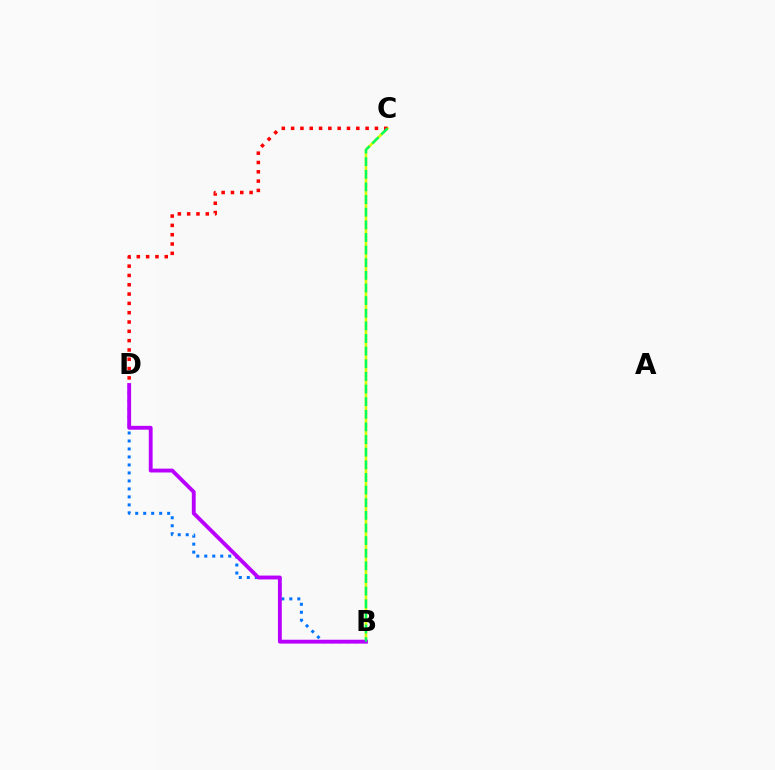{('B', 'C'): [{'color': '#d1ff00', 'line_style': 'solid', 'thickness': 1.89}, {'color': '#00ff5c', 'line_style': 'dashed', 'thickness': 1.72}], ('B', 'D'): [{'color': '#0074ff', 'line_style': 'dotted', 'thickness': 2.17}, {'color': '#b900ff', 'line_style': 'solid', 'thickness': 2.78}], ('C', 'D'): [{'color': '#ff0000', 'line_style': 'dotted', 'thickness': 2.53}]}